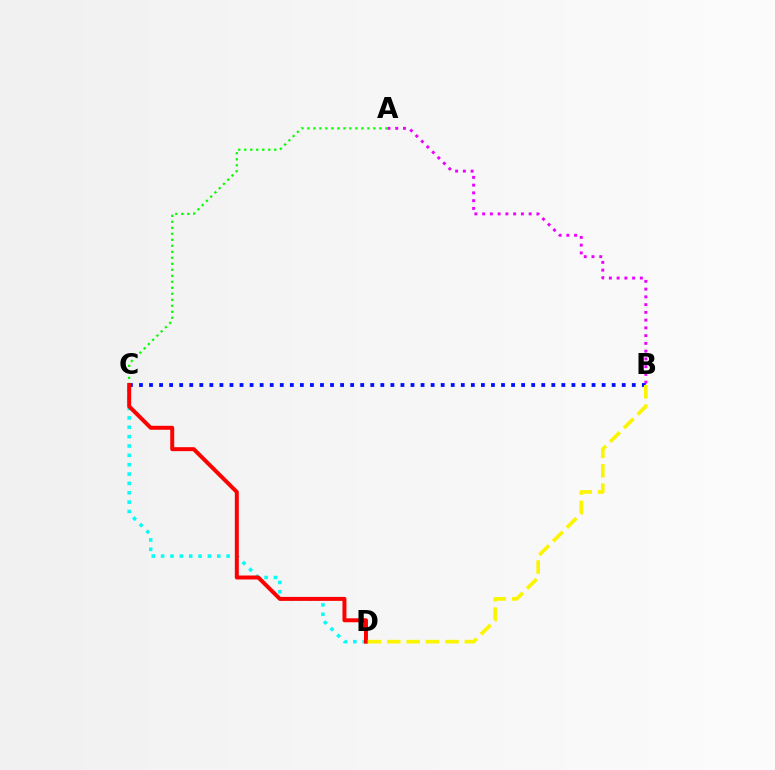{('A', 'B'): [{'color': '#ee00ff', 'line_style': 'dotted', 'thickness': 2.11}], ('A', 'C'): [{'color': '#08ff00', 'line_style': 'dotted', 'thickness': 1.63}], ('C', 'D'): [{'color': '#00fff6', 'line_style': 'dotted', 'thickness': 2.54}, {'color': '#ff0000', 'line_style': 'solid', 'thickness': 2.86}], ('B', 'C'): [{'color': '#0010ff', 'line_style': 'dotted', 'thickness': 2.73}], ('B', 'D'): [{'color': '#fcf500', 'line_style': 'dashed', 'thickness': 2.63}]}